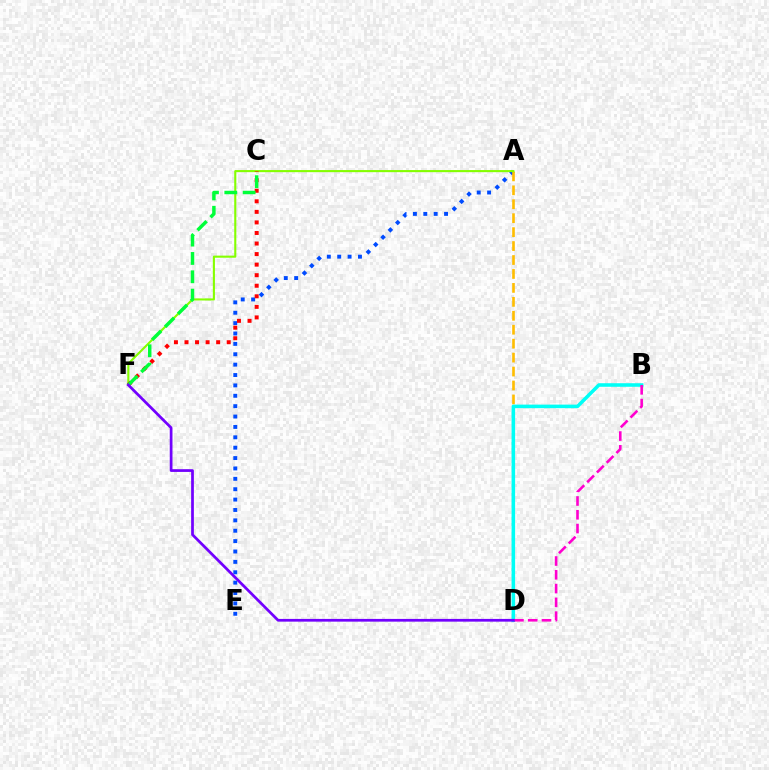{('A', 'E'): [{'color': '#004bff', 'line_style': 'dotted', 'thickness': 2.82}], ('A', 'D'): [{'color': '#ffbd00', 'line_style': 'dashed', 'thickness': 1.89}], ('B', 'D'): [{'color': '#00fff6', 'line_style': 'solid', 'thickness': 2.56}, {'color': '#ff00cf', 'line_style': 'dashed', 'thickness': 1.87}], ('A', 'F'): [{'color': '#84ff00', 'line_style': 'solid', 'thickness': 1.51}], ('C', 'F'): [{'color': '#ff0000', 'line_style': 'dotted', 'thickness': 2.87}, {'color': '#00ff39', 'line_style': 'dashed', 'thickness': 2.49}], ('D', 'F'): [{'color': '#7200ff', 'line_style': 'solid', 'thickness': 1.96}]}